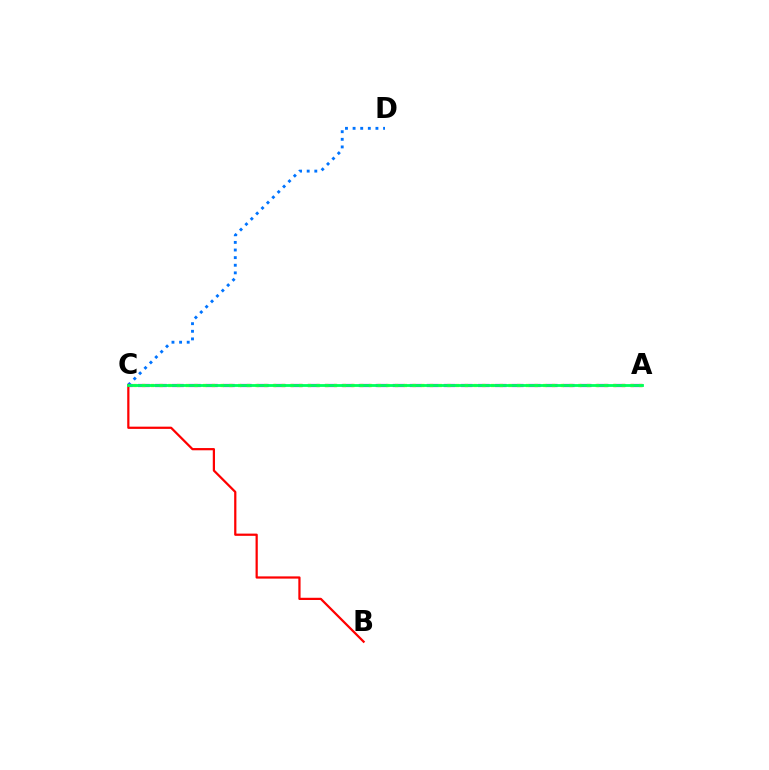{('C', 'D'): [{'color': '#0074ff', 'line_style': 'dotted', 'thickness': 2.07}], ('A', 'C'): [{'color': '#b900ff', 'line_style': 'dashed', 'thickness': 2.31}, {'color': '#d1ff00', 'line_style': 'dotted', 'thickness': 2.37}, {'color': '#00ff5c', 'line_style': 'solid', 'thickness': 2.02}], ('B', 'C'): [{'color': '#ff0000', 'line_style': 'solid', 'thickness': 1.61}]}